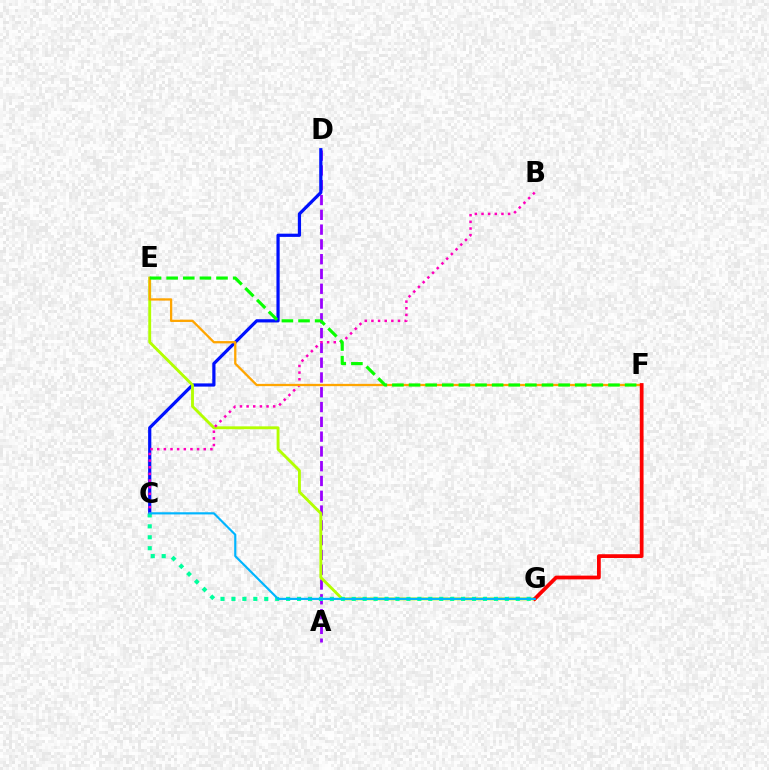{('A', 'D'): [{'color': '#9b00ff', 'line_style': 'dashed', 'thickness': 2.01}], ('C', 'D'): [{'color': '#0010ff', 'line_style': 'solid', 'thickness': 2.31}], ('E', 'G'): [{'color': '#b3ff00', 'line_style': 'solid', 'thickness': 2.06}], ('C', 'G'): [{'color': '#00ff9d', 'line_style': 'dotted', 'thickness': 2.97}, {'color': '#00b5ff', 'line_style': 'solid', 'thickness': 1.56}], ('B', 'C'): [{'color': '#ff00bd', 'line_style': 'dotted', 'thickness': 1.81}], ('E', 'F'): [{'color': '#ffa500', 'line_style': 'solid', 'thickness': 1.65}, {'color': '#08ff00', 'line_style': 'dashed', 'thickness': 2.26}], ('F', 'G'): [{'color': '#ff0000', 'line_style': 'solid', 'thickness': 2.71}]}